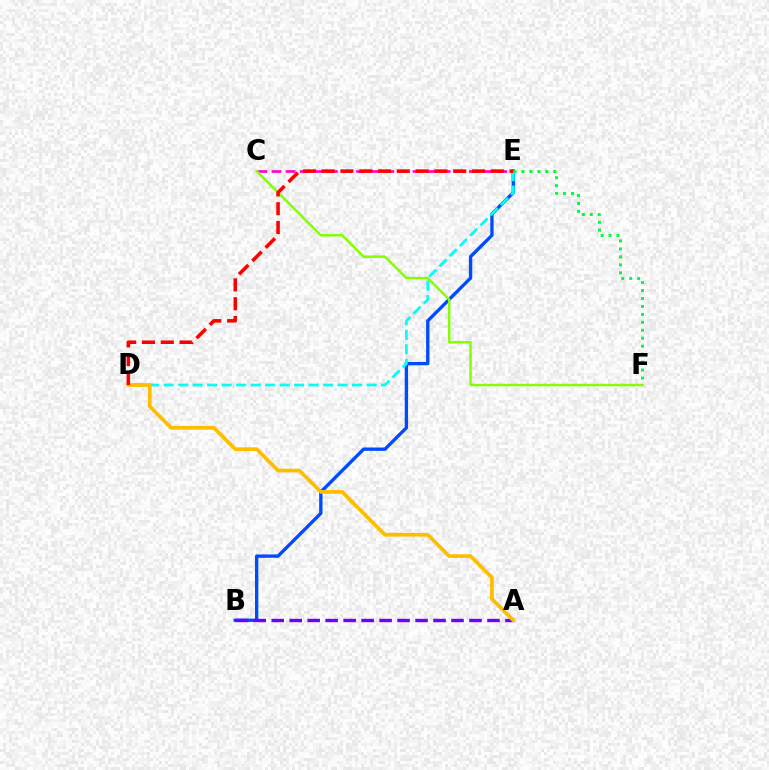{('B', 'E'): [{'color': '#004bff', 'line_style': 'solid', 'thickness': 2.41}], ('C', 'E'): [{'color': '#ff00cf', 'line_style': 'dashed', 'thickness': 1.92}], ('E', 'F'): [{'color': '#00ff39', 'line_style': 'dotted', 'thickness': 2.16}], ('D', 'E'): [{'color': '#00fff6', 'line_style': 'dashed', 'thickness': 1.97}, {'color': '#ff0000', 'line_style': 'dashed', 'thickness': 2.55}], ('C', 'F'): [{'color': '#84ff00', 'line_style': 'solid', 'thickness': 1.77}], ('A', 'B'): [{'color': '#7200ff', 'line_style': 'dashed', 'thickness': 2.44}], ('A', 'D'): [{'color': '#ffbd00', 'line_style': 'solid', 'thickness': 2.68}]}